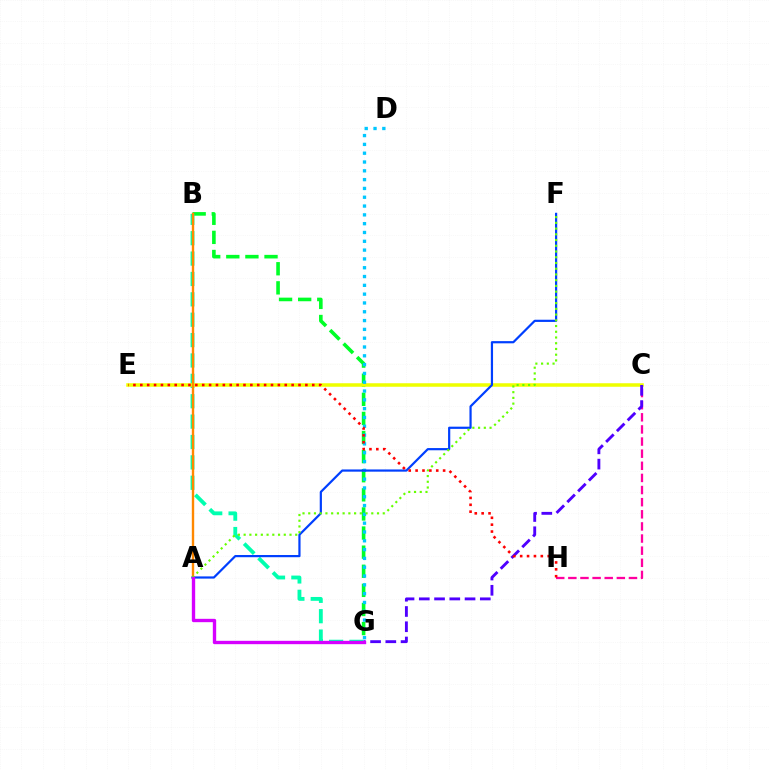{('B', 'G'): [{'color': '#00ff27', 'line_style': 'dashed', 'thickness': 2.6}, {'color': '#00ffaf', 'line_style': 'dashed', 'thickness': 2.77}], ('C', 'E'): [{'color': '#eeff00', 'line_style': 'solid', 'thickness': 2.54}], ('D', 'G'): [{'color': '#00c7ff', 'line_style': 'dotted', 'thickness': 2.39}], ('A', 'B'): [{'color': '#ff8800', 'line_style': 'solid', 'thickness': 1.71}], ('A', 'F'): [{'color': '#003fff', 'line_style': 'solid', 'thickness': 1.59}, {'color': '#66ff00', 'line_style': 'dotted', 'thickness': 1.56}], ('C', 'H'): [{'color': '#ff00a0', 'line_style': 'dashed', 'thickness': 1.65}], ('C', 'G'): [{'color': '#4f00ff', 'line_style': 'dashed', 'thickness': 2.07}], ('A', 'G'): [{'color': '#d600ff', 'line_style': 'solid', 'thickness': 2.42}], ('E', 'H'): [{'color': '#ff0000', 'line_style': 'dotted', 'thickness': 1.87}]}